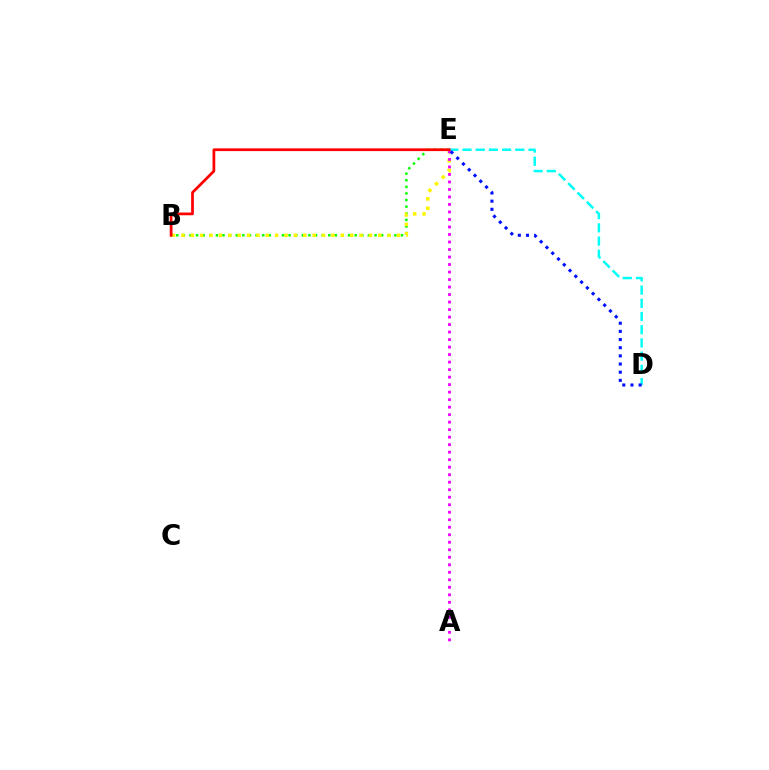{('B', 'E'): [{'color': '#08ff00', 'line_style': 'dotted', 'thickness': 1.8}, {'color': '#fcf500', 'line_style': 'dotted', 'thickness': 2.55}, {'color': '#ff0000', 'line_style': 'solid', 'thickness': 1.97}], ('D', 'E'): [{'color': '#00fff6', 'line_style': 'dashed', 'thickness': 1.79}, {'color': '#0010ff', 'line_style': 'dotted', 'thickness': 2.22}], ('A', 'E'): [{'color': '#ee00ff', 'line_style': 'dotted', 'thickness': 2.04}]}